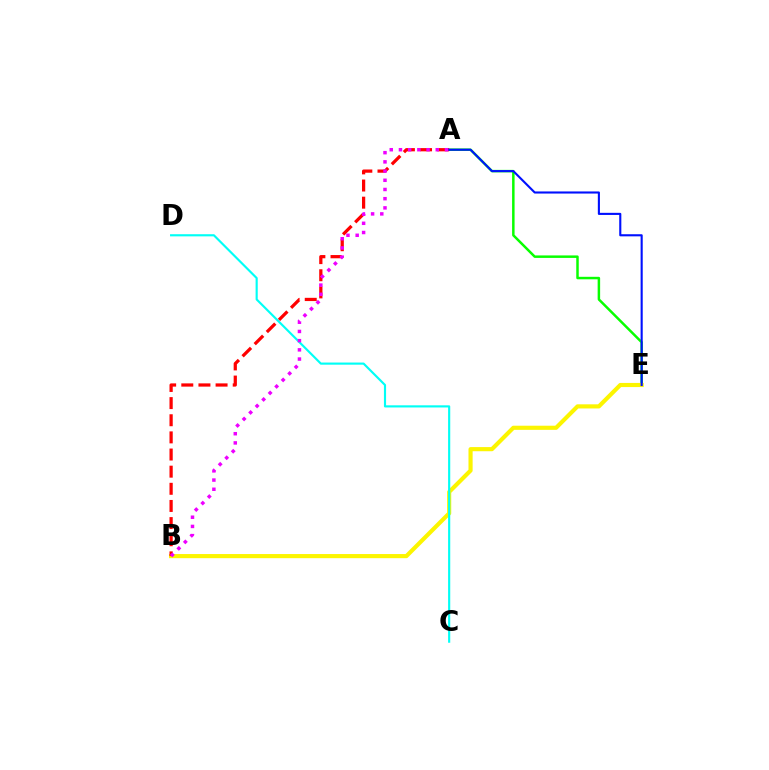{('A', 'E'): [{'color': '#08ff00', 'line_style': 'solid', 'thickness': 1.79}, {'color': '#0010ff', 'line_style': 'solid', 'thickness': 1.52}], ('B', 'E'): [{'color': '#fcf500', 'line_style': 'solid', 'thickness': 2.98}], ('A', 'B'): [{'color': '#ff0000', 'line_style': 'dashed', 'thickness': 2.33}, {'color': '#ee00ff', 'line_style': 'dotted', 'thickness': 2.5}], ('C', 'D'): [{'color': '#00fff6', 'line_style': 'solid', 'thickness': 1.54}]}